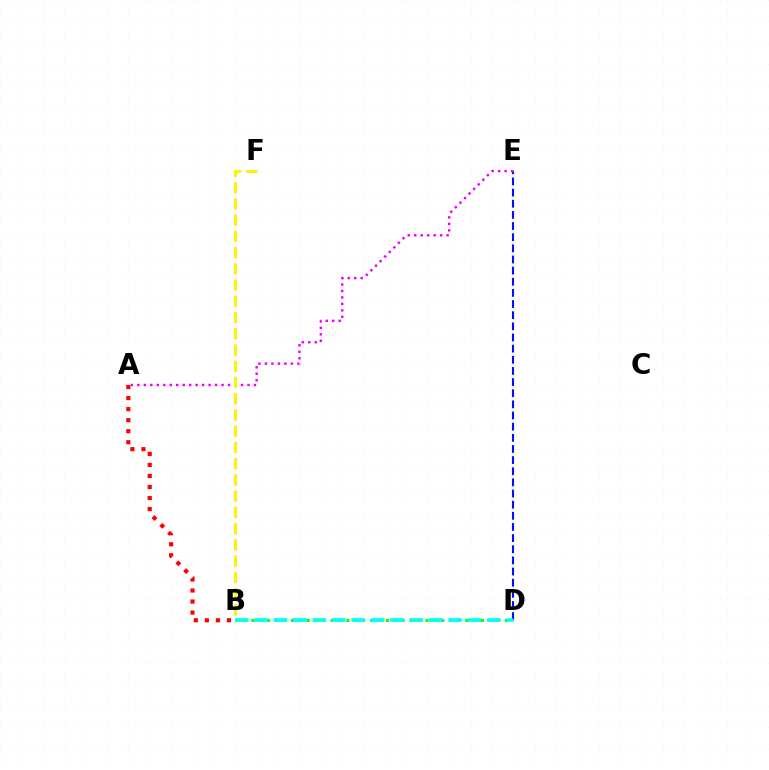{('D', 'E'): [{'color': '#0010ff', 'line_style': 'dashed', 'thickness': 1.51}], ('A', 'E'): [{'color': '#ee00ff', 'line_style': 'dotted', 'thickness': 1.76}], ('A', 'B'): [{'color': '#ff0000', 'line_style': 'dotted', 'thickness': 3.0}], ('B', 'D'): [{'color': '#08ff00', 'line_style': 'dotted', 'thickness': 2.15}, {'color': '#00fff6', 'line_style': 'dashed', 'thickness': 2.63}], ('B', 'F'): [{'color': '#fcf500', 'line_style': 'dashed', 'thickness': 2.21}]}